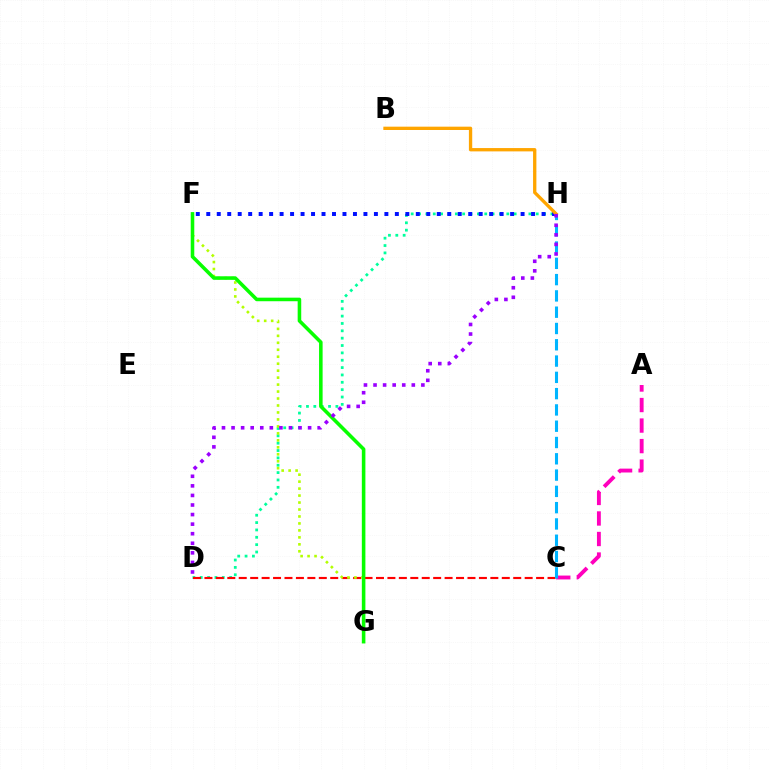{('D', 'H'): [{'color': '#00ff9d', 'line_style': 'dotted', 'thickness': 2.0}, {'color': '#9b00ff', 'line_style': 'dotted', 'thickness': 2.6}], ('C', 'D'): [{'color': '#ff0000', 'line_style': 'dashed', 'thickness': 1.55}], ('F', 'G'): [{'color': '#b3ff00', 'line_style': 'dotted', 'thickness': 1.89}, {'color': '#08ff00', 'line_style': 'solid', 'thickness': 2.57}], ('F', 'H'): [{'color': '#0010ff', 'line_style': 'dotted', 'thickness': 2.85}], ('A', 'C'): [{'color': '#ff00bd', 'line_style': 'dashed', 'thickness': 2.79}], ('B', 'H'): [{'color': '#ffa500', 'line_style': 'solid', 'thickness': 2.39}], ('C', 'H'): [{'color': '#00b5ff', 'line_style': 'dashed', 'thickness': 2.21}]}